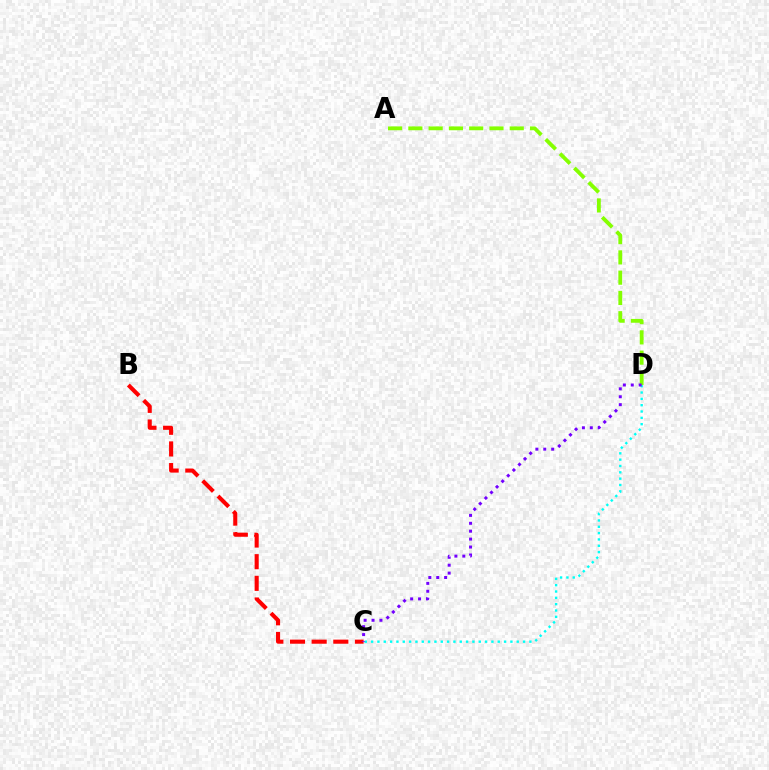{('A', 'D'): [{'color': '#84ff00', 'line_style': 'dashed', 'thickness': 2.75}], ('B', 'C'): [{'color': '#ff0000', 'line_style': 'dashed', 'thickness': 2.94}], ('C', 'D'): [{'color': '#00fff6', 'line_style': 'dotted', 'thickness': 1.72}, {'color': '#7200ff', 'line_style': 'dotted', 'thickness': 2.15}]}